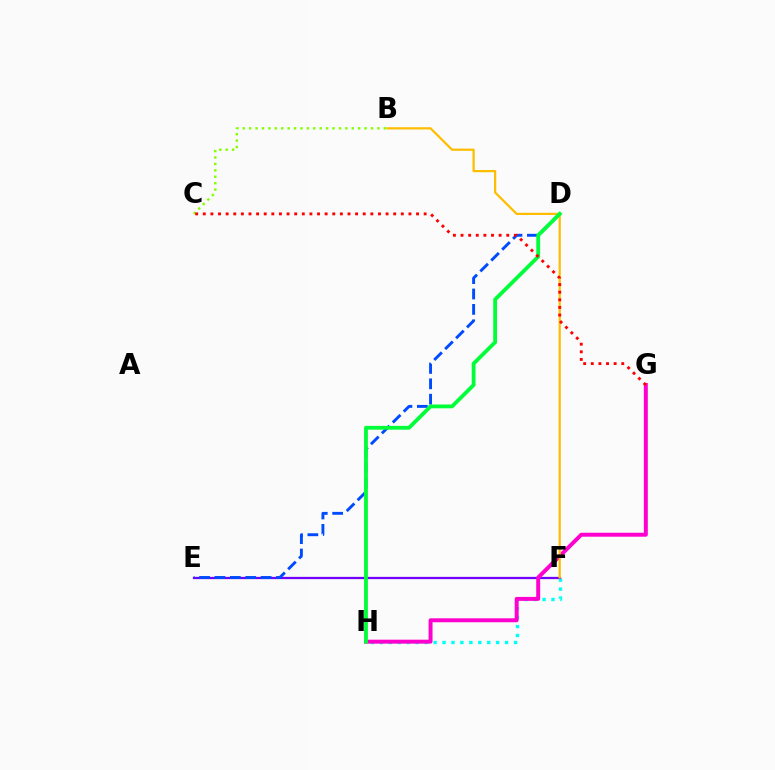{('F', 'H'): [{'color': '#00fff6', 'line_style': 'dotted', 'thickness': 2.43}], ('E', 'F'): [{'color': '#7200ff', 'line_style': 'solid', 'thickness': 1.63}], ('G', 'H'): [{'color': '#ff00cf', 'line_style': 'solid', 'thickness': 2.84}], ('B', 'C'): [{'color': '#84ff00', 'line_style': 'dotted', 'thickness': 1.74}], ('B', 'F'): [{'color': '#ffbd00', 'line_style': 'solid', 'thickness': 1.6}], ('D', 'E'): [{'color': '#004bff', 'line_style': 'dashed', 'thickness': 2.09}], ('D', 'H'): [{'color': '#00ff39', 'line_style': 'solid', 'thickness': 2.75}], ('C', 'G'): [{'color': '#ff0000', 'line_style': 'dotted', 'thickness': 2.07}]}